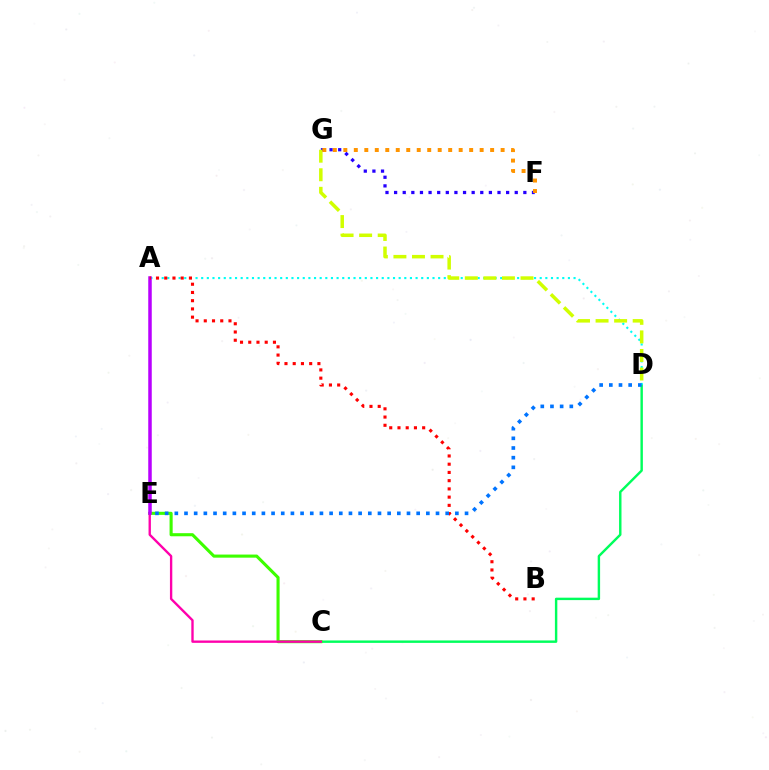{('C', 'D'): [{'color': '#00ff5c', 'line_style': 'solid', 'thickness': 1.74}], ('C', 'E'): [{'color': '#3dff00', 'line_style': 'solid', 'thickness': 2.23}, {'color': '#ff00ac', 'line_style': 'solid', 'thickness': 1.7}], ('A', 'D'): [{'color': '#00fff6', 'line_style': 'dotted', 'thickness': 1.53}], ('F', 'G'): [{'color': '#2500ff', 'line_style': 'dotted', 'thickness': 2.34}, {'color': '#ff9400', 'line_style': 'dotted', 'thickness': 2.85}], ('A', 'E'): [{'color': '#b900ff', 'line_style': 'solid', 'thickness': 2.52}], ('D', 'G'): [{'color': '#d1ff00', 'line_style': 'dashed', 'thickness': 2.52}], ('A', 'B'): [{'color': '#ff0000', 'line_style': 'dotted', 'thickness': 2.24}], ('D', 'E'): [{'color': '#0074ff', 'line_style': 'dotted', 'thickness': 2.63}]}